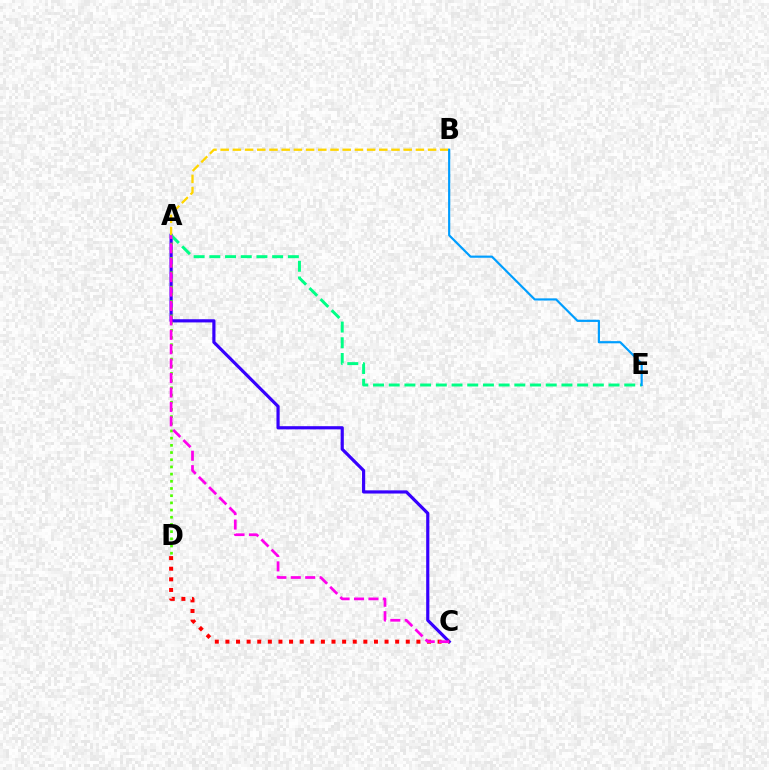{('A', 'C'): [{'color': '#3700ff', 'line_style': 'solid', 'thickness': 2.29}, {'color': '#ff00ed', 'line_style': 'dashed', 'thickness': 1.96}], ('A', 'D'): [{'color': '#4fff00', 'line_style': 'dotted', 'thickness': 1.95}], ('A', 'B'): [{'color': '#ffd500', 'line_style': 'dashed', 'thickness': 1.66}], ('C', 'D'): [{'color': '#ff0000', 'line_style': 'dotted', 'thickness': 2.88}], ('A', 'E'): [{'color': '#00ff86', 'line_style': 'dashed', 'thickness': 2.13}], ('B', 'E'): [{'color': '#009eff', 'line_style': 'solid', 'thickness': 1.57}]}